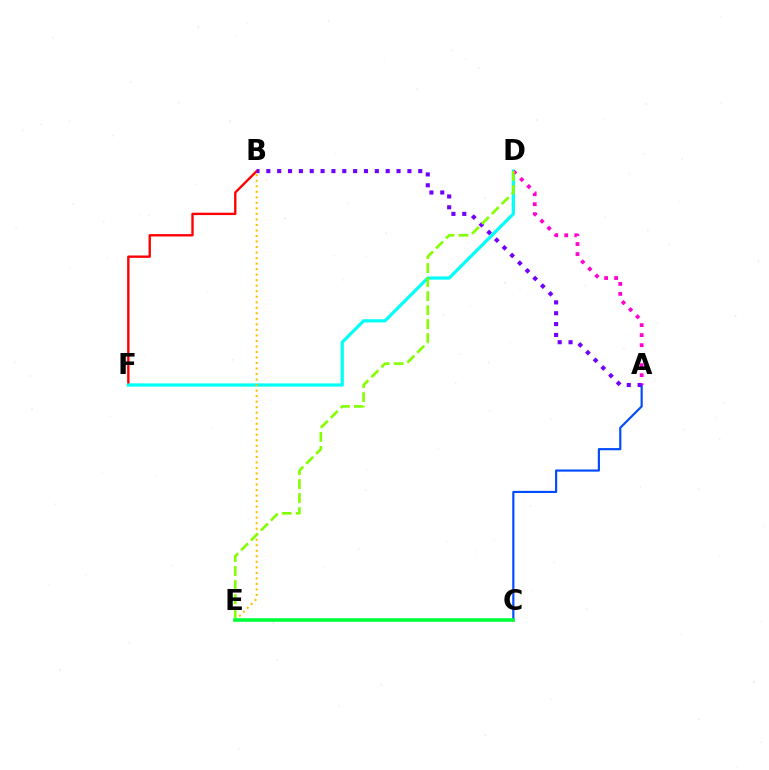{('A', 'C'): [{'color': '#004bff', 'line_style': 'solid', 'thickness': 1.56}], ('B', 'F'): [{'color': '#ff0000', 'line_style': 'solid', 'thickness': 1.71}], ('D', 'F'): [{'color': '#00fff6', 'line_style': 'solid', 'thickness': 2.31}], ('A', 'D'): [{'color': '#ff00cf', 'line_style': 'dotted', 'thickness': 2.72}], ('B', 'E'): [{'color': '#ffbd00', 'line_style': 'dotted', 'thickness': 1.5}], ('A', 'B'): [{'color': '#7200ff', 'line_style': 'dotted', 'thickness': 2.95}], ('D', 'E'): [{'color': '#84ff00', 'line_style': 'dashed', 'thickness': 1.9}], ('C', 'E'): [{'color': '#00ff39', 'line_style': 'solid', 'thickness': 2.59}]}